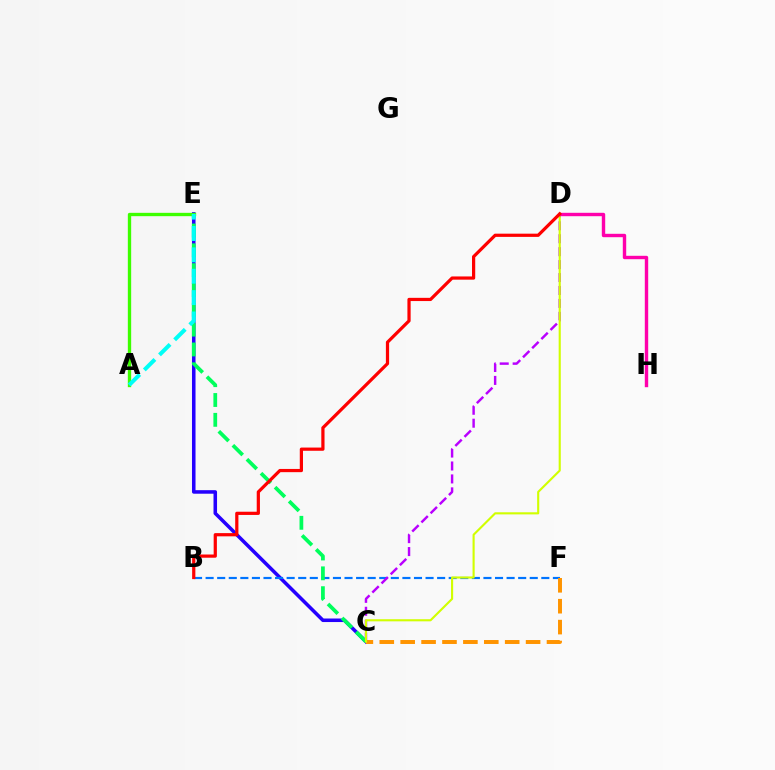{('C', 'E'): [{'color': '#2500ff', 'line_style': 'solid', 'thickness': 2.55}, {'color': '#00ff5c', 'line_style': 'dashed', 'thickness': 2.69}], ('B', 'F'): [{'color': '#0074ff', 'line_style': 'dashed', 'thickness': 1.57}], ('C', 'D'): [{'color': '#b900ff', 'line_style': 'dashed', 'thickness': 1.76}, {'color': '#d1ff00', 'line_style': 'solid', 'thickness': 1.53}], ('C', 'F'): [{'color': '#ff9400', 'line_style': 'dashed', 'thickness': 2.84}], ('A', 'E'): [{'color': '#3dff00', 'line_style': 'solid', 'thickness': 2.4}, {'color': '#00fff6', 'line_style': 'dashed', 'thickness': 2.9}], ('D', 'H'): [{'color': '#ff00ac', 'line_style': 'solid', 'thickness': 2.44}], ('B', 'D'): [{'color': '#ff0000', 'line_style': 'solid', 'thickness': 2.32}]}